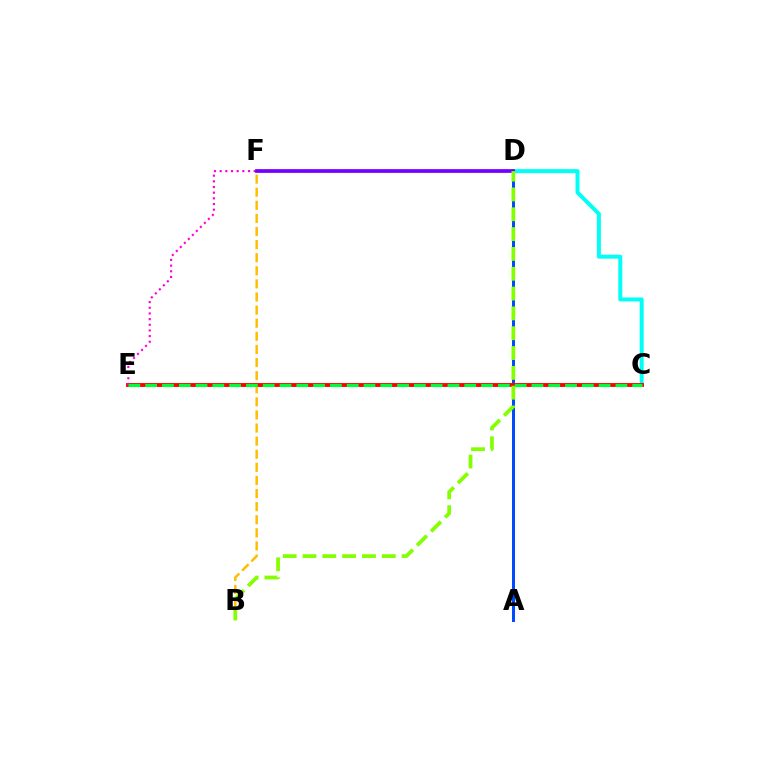{('C', 'D'): [{'color': '#00fff6', 'line_style': 'solid', 'thickness': 2.87}], ('A', 'D'): [{'color': '#004bff', 'line_style': 'solid', 'thickness': 2.16}], ('B', 'F'): [{'color': '#ffbd00', 'line_style': 'dashed', 'thickness': 1.78}], ('C', 'E'): [{'color': '#ff0000', 'line_style': 'solid', 'thickness': 2.8}, {'color': '#00ff39', 'line_style': 'dashed', 'thickness': 2.28}], ('D', 'E'): [{'color': '#ff00cf', 'line_style': 'dotted', 'thickness': 1.54}], ('D', 'F'): [{'color': '#7200ff', 'line_style': 'solid', 'thickness': 2.69}], ('B', 'D'): [{'color': '#84ff00', 'line_style': 'dashed', 'thickness': 2.69}]}